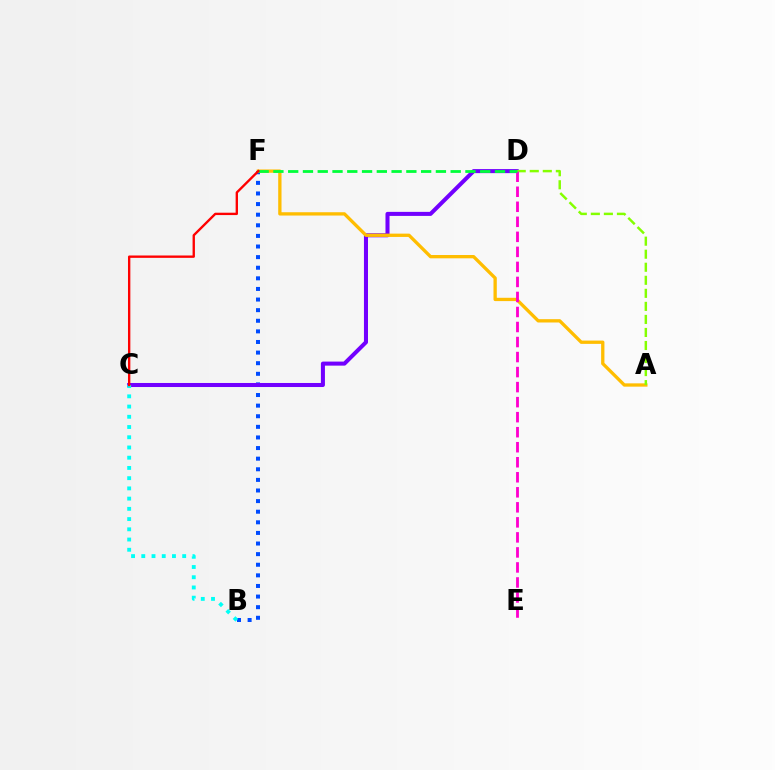{('B', 'F'): [{'color': '#004bff', 'line_style': 'dotted', 'thickness': 2.88}], ('C', 'D'): [{'color': '#7200ff', 'line_style': 'solid', 'thickness': 2.91}], ('A', 'F'): [{'color': '#ffbd00', 'line_style': 'solid', 'thickness': 2.38}], ('A', 'D'): [{'color': '#84ff00', 'line_style': 'dashed', 'thickness': 1.77}], ('D', 'E'): [{'color': '#ff00cf', 'line_style': 'dashed', 'thickness': 2.04}], ('D', 'F'): [{'color': '#00ff39', 'line_style': 'dashed', 'thickness': 2.01}], ('B', 'C'): [{'color': '#00fff6', 'line_style': 'dotted', 'thickness': 2.78}], ('C', 'F'): [{'color': '#ff0000', 'line_style': 'solid', 'thickness': 1.7}]}